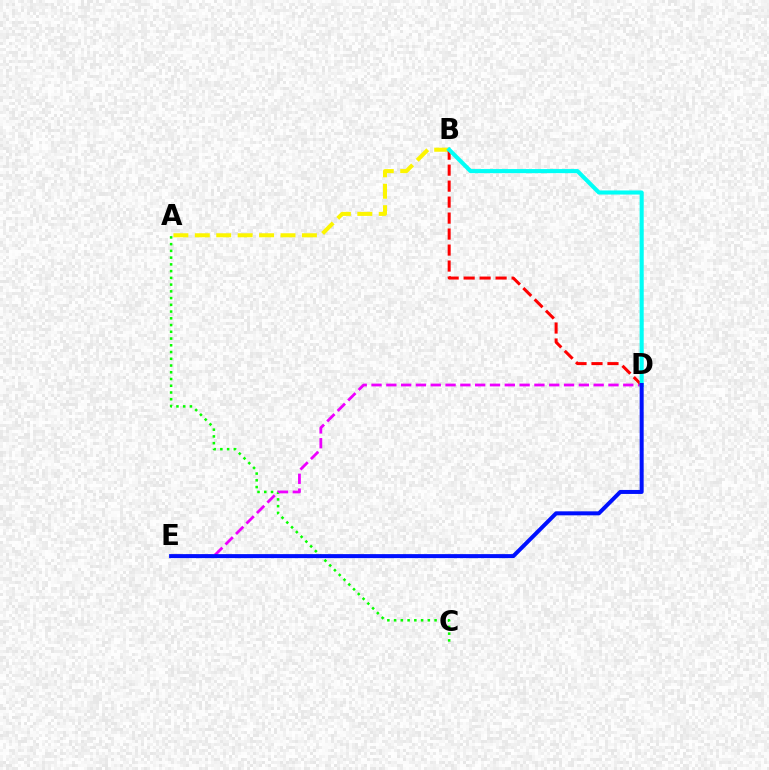{('A', 'B'): [{'color': '#fcf500', 'line_style': 'dashed', 'thickness': 2.91}], ('A', 'C'): [{'color': '#08ff00', 'line_style': 'dotted', 'thickness': 1.83}], ('D', 'E'): [{'color': '#ee00ff', 'line_style': 'dashed', 'thickness': 2.01}, {'color': '#0010ff', 'line_style': 'solid', 'thickness': 2.88}], ('B', 'D'): [{'color': '#ff0000', 'line_style': 'dashed', 'thickness': 2.17}, {'color': '#00fff6', 'line_style': 'solid', 'thickness': 2.94}]}